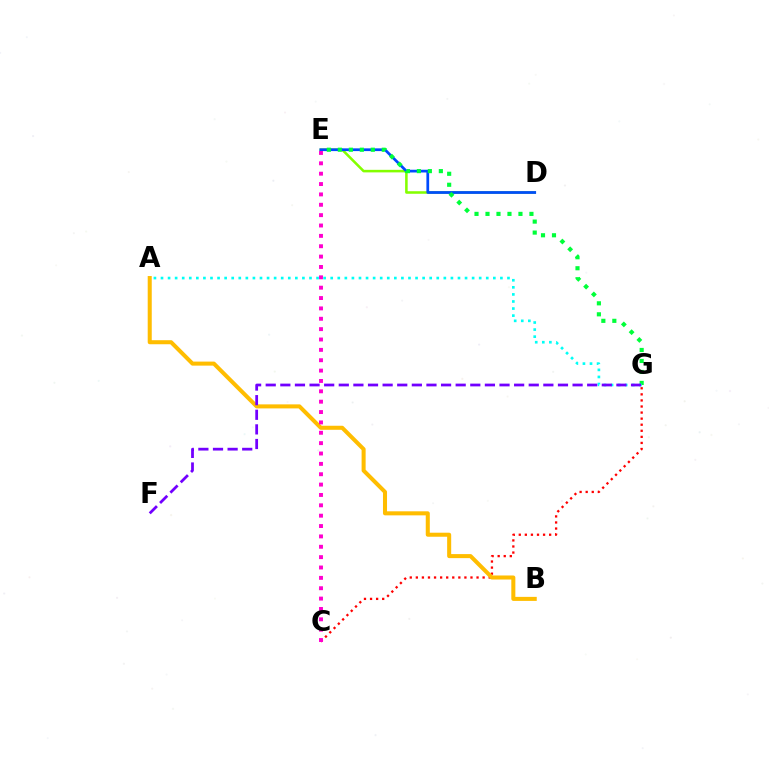{('D', 'E'): [{'color': '#84ff00', 'line_style': 'solid', 'thickness': 1.84}, {'color': '#004bff', 'line_style': 'solid', 'thickness': 1.97}], ('E', 'G'): [{'color': '#00ff39', 'line_style': 'dotted', 'thickness': 2.98}], ('C', 'G'): [{'color': '#ff0000', 'line_style': 'dotted', 'thickness': 1.65}], ('A', 'G'): [{'color': '#00fff6', 'line_style': 'dotted', 'thickness': 1.92}], ('A', 'B'): [{'color': '#ffbd00', 'line_style': 'solid', 'thickness': 2.91}], ('F', 'G'): [{'color': '#7200ff', 'line_style': 'dashed', 'thickness': 1.99}], ('C', 'E'): [{'color': '#ff00cf', 'line_style': 'dotted', 'thickness': 2.82}]}